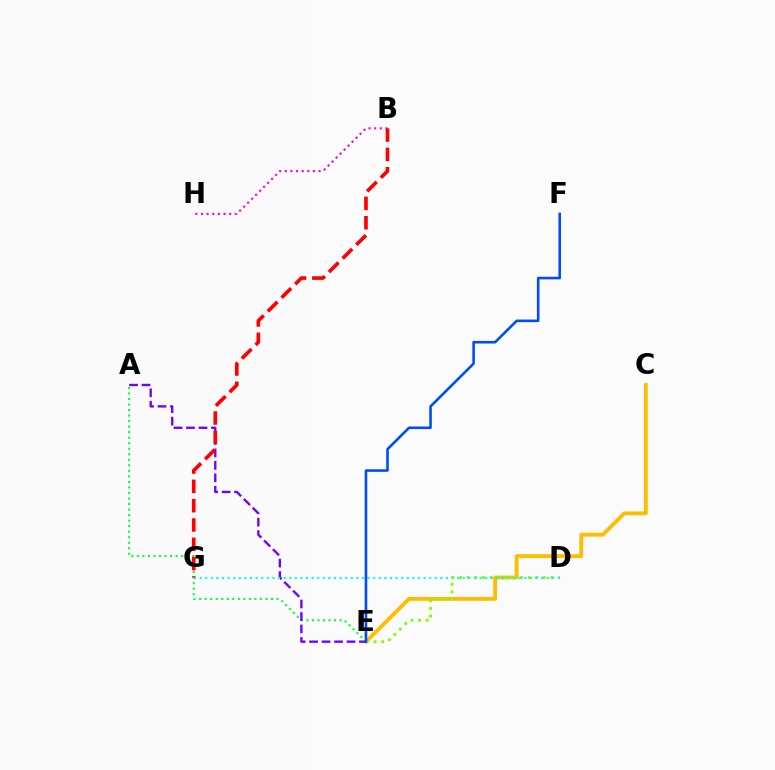{('C', 'E'): [{'color': '#ffbd00', 'line_style': 'solid', 'thickness': 2.76}], ('A', 'E'): [{'color': '#00ff39', 'line_style': 'dotted', 'thickness': 1.5}, {'color': '#7200ff', 'line_style': 'dashed', 'thickness': 1.69}], ('D', 'E'): [{'color': '#84ff00', 'line_style': 'dotted', 'thickness': 2.07}], ('B', 'H'): [{'color': '#ff00cf', 'line_style': 'dotted', 'thickness': 1.53}], ('D', 'G'): [{'color': '#00fff6', 'line_style': 'dotted', 'thickness': 1.52}], ('E', 'F'): [{'color': '#004bff', 'line_style': 'solid', 'thickness': 1.86}], ('B', 'G'): [{'color': '#ff0000', 'line_style': 'dashed', 'thickness': 2.63}]}